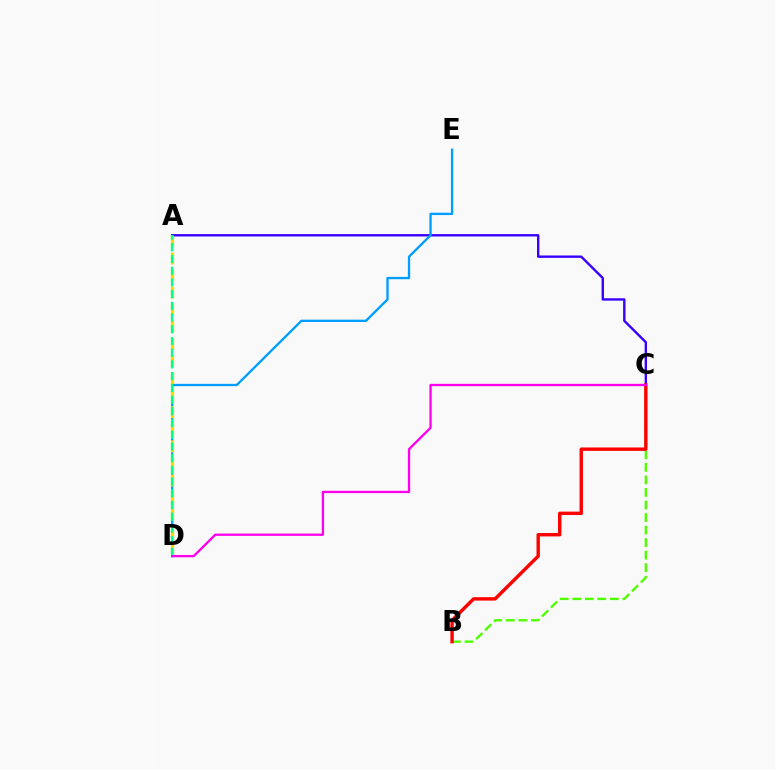{('A', 'C'): [{'color': '#3700ff', 'line_style': 'solid', 'thickness': 1.71}], ('D', 'E'): [{'color': '#009eff', 'line_style': 'solid', 'thickness': 1.67}], ('A', 'D'): [{'color': '#ffd500', 'line_style': 'dashed', 'thickness': 2.32}, {'color': '#00ff86', 'line_style': 'dashed', 'thickness': 1.59}], ('B', 'C'): [{'color': '#4fff00', 'line_style': 'dashed', 'thickness': 1.7}, {'color': '#ff0000', 'line_style': 'solid', 'thickness': 2.45}], ('C', 'D'): [{'color': '#ff00ed', 'line_style': 'solid', 'thickness': 1.67}]}